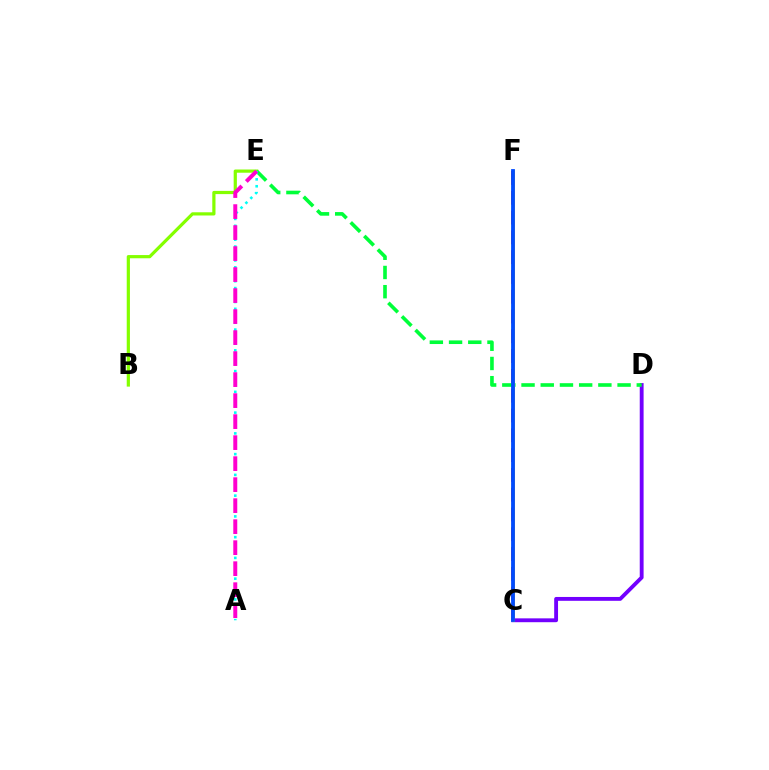{('B', 'E'): [{'color': '#84ff00', 'line_style': 'solid', 'thickness': 2.31}], ('C', 'F'): [{'color': '#ff0000', 'line_style': 'dashed', 'thickness': 2.69}, {'color': '#ffbd00', 'line_style': 'solid', 'thickness': 2.12}, {'color': '#004bff', 'line_style': 'solid', 'thickness': 2.73}], ('C', 'D'): [{'color': '#7200ff', 'line_style': 'solid', 'thickness': 2.77}], ('D', 'E'): [{'color': '#00ff39', 'line_style': 'dashed', 'thickness': 2.61}], ('A', 'E'): [{'color': '#00fff6', 'line_style': 'dotted', 'thickness': 1.88}, {'color': '#ff00cf', 'line_style': 'dashed', 'thickness': 2.85}]}